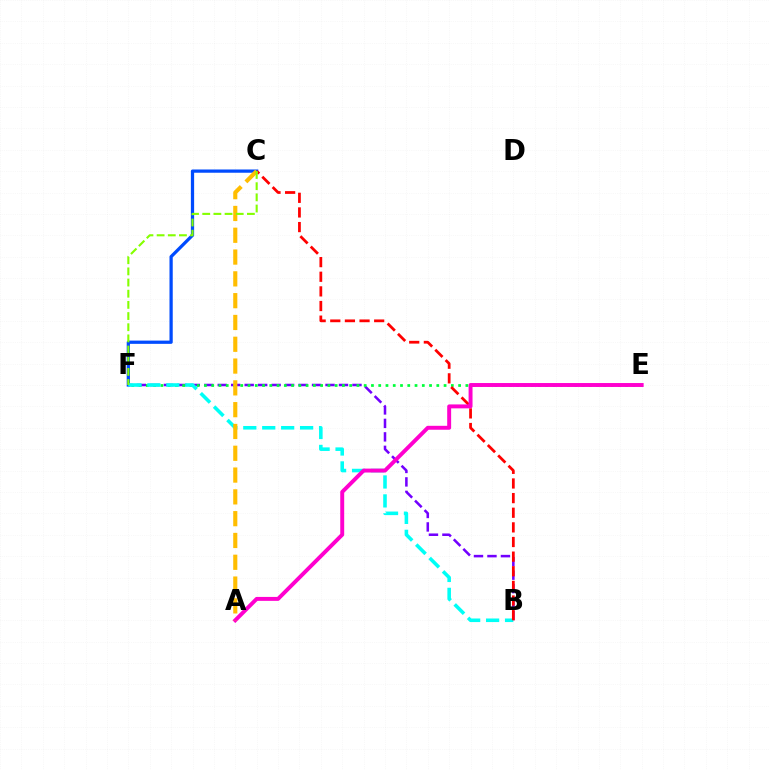{('C', 'F'): [{'color': '#004bff', 'line_style': 'solid', 'thickness': 2.34}, {'color': '#84ff00', 'line_style': 'dashed', 'thickness': 1.52}], ('B', 'F'): [{'color': '#7200ff', 'line_style': 'dashed', 'thickness': 1.83}, {'color': '#00fff6', 'line_style': 'dashed', 'thickness': 2.57}], ('E', 'F'): [{'color': '#00ff39', 'line_style': 'dotted', 'thickness': 1.97}], ('B', 'C'): [{'color': '#ff0000', 'line_style': 'dashed', 'thickness': 1.99}], ('A', 'E'): [{'color': '#ff00cf', 'line_style': 'solid', 'thickness': 2.83}], ('A', 'C'): [{'color': '#ffbd00', 'line_style': 'dashed', 'thickness': 2.96}]}